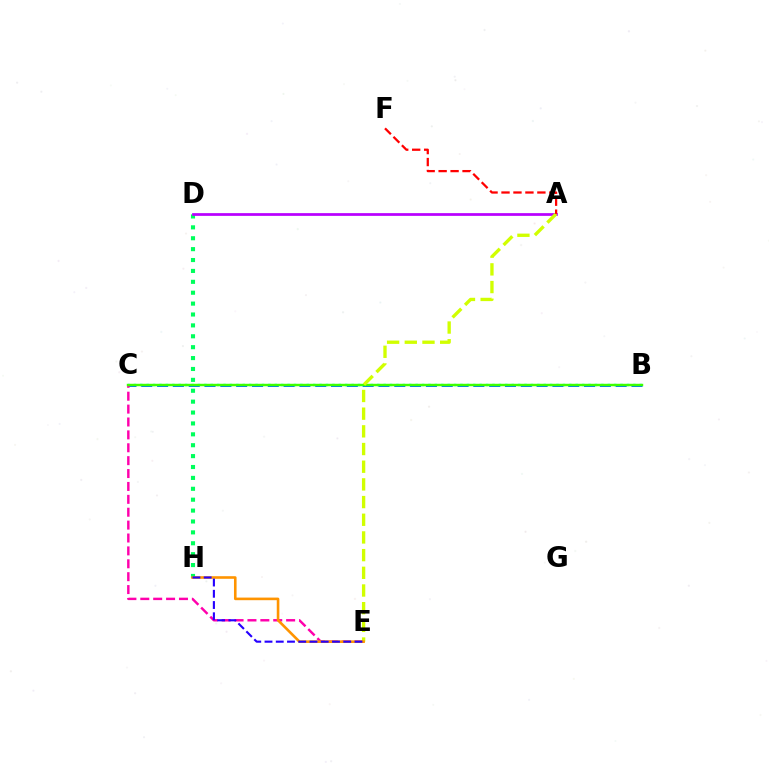{('D', 'H'): [{'color': '#00ff5c', 'line_style': 'dotted', 'thickness': 2.96}], ('A', 'D'): [{'color': '#b900ff', 'line_style': 'solid', 'thickness': 1.97}], ('B', 'C'): [{'color': '#00fff6', 'line_style': 'dotted', 'thickness': 1.74}, {'color': '#0074ff', 'line_style': 'dashed', 'thickness': 2.15}, {'color': '#3dff00', 'line_style': 'solid', 'thickness': 1.76}], ('C', 'E'): [{'color': '#ff00ac', 'line_style': 'dashed', 'thickness': 1.75}], ('A', 'E'): [{'color': '#d1ff00', 'line_style': 'dashed', 'thickness': 2.4}], ('A', 'F'): [{'color': '#ff0000', 'line_style': 'dashed', 'thickness': 1.62}], ('E', 'H'): [{'color': '#ff9400', 'line_style': 'solid', 'thickness': 1.88}, {'color': '#2500ff', 'line_style': 'dashed', 'thickness': 1.53}]}